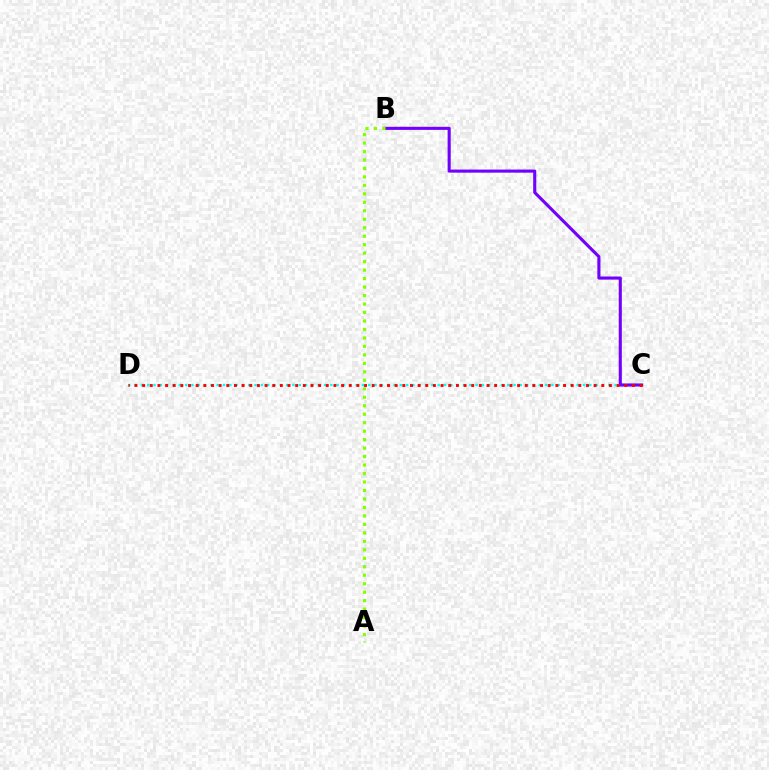{('C', 'D'): [{'color': '#00fff6', 'line_style': 'dotted', 'thickness': 1.72}, {'color': '#ff0000', 'line_style': 'dotted', 'thickness': 2.08}], ('B', 'C'): [{'color': '#7200ff', 'line_style': 'solid', 'thickness': 2.23}], ('A', 'B'): [{'color': '#84ff00', 'line_style': 'dotted', 'thickness': 2.3}]}